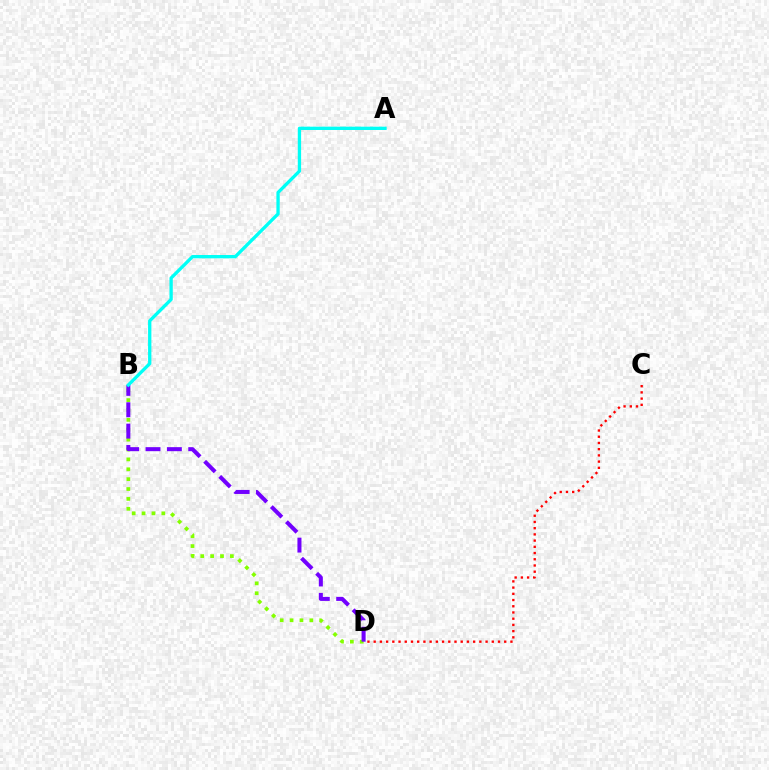{('B', 'D'): [{'color': '#84ff00', 'line_style': 'dotted', 'thickness': 2.68}, {'color': '#7200ff', 'line_style': 'dashed', 'thickness': 2.9}], ('A', 'B'): [{'color': '#00fff6', 'line_style': 'solid', 'thickness': 2.39}], ('C', 'D'): [{'color': '#ff0000', 'line_style': 'dotted', 'thickness': 1.69}]}